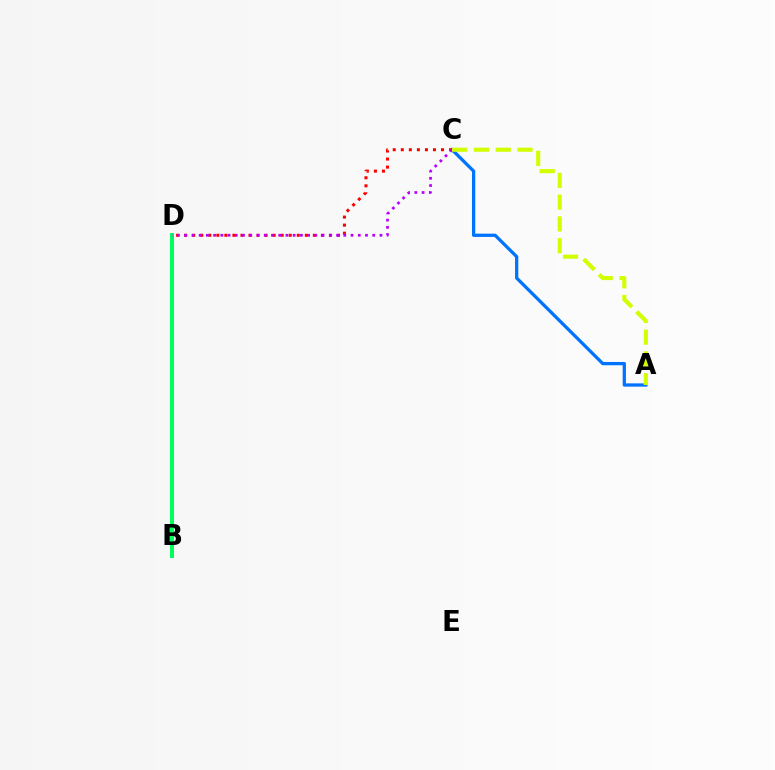{('A', 'C'): [{'color': '#0074ff', 'line_style': 'solid', 'thickness': 2.36}, {'color': '#d1ff00', 'line_style': 'dashed', 'thickness': 2.96}], ('C', 'D'): [{'color': '#ff0000', 'line_style': 'dotted', 'thickness': 2.19}, {'color': '#b900ff', 'line_style': 'dotted', 'thickness': 1.97}], ('B', 'D'): [{'color': '#00ff5c', 'line_style': 'solid', 'thickness': 2.88}]}